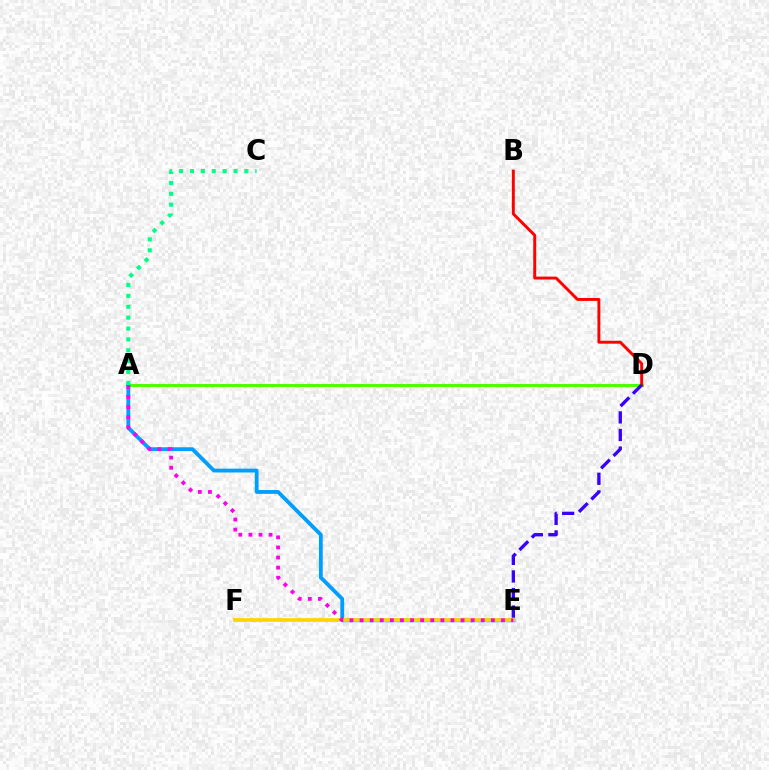{('A', 'D'): [{'color': '#4fff00', 'line_style': 'solid', 'thickness': 2.17}], ('A', 'E'): [{'color': '#009eff', 'line_style': 'solid', 'thickness': 2.75}, {'color': '#ff00ed', 'line_style': 'dotted', 'thickness': 2.74}], ('E', 'F'): [{'color': '#ffd500', 'line_style': 'solid', 'thickness': 2.66}], ('B', 'D'): [{'color': '#ff0000', 'line_style': 'solid', 'thickness': 2.1}], ('D', 'E'): [{'color': '#3700ff', 'line_style': 'dashed', 'thickness': 2.39}], ('A', 'C'): [{'color': '#00ff86', 'line_style': 'dotted', 'thickness': 2.96}]}